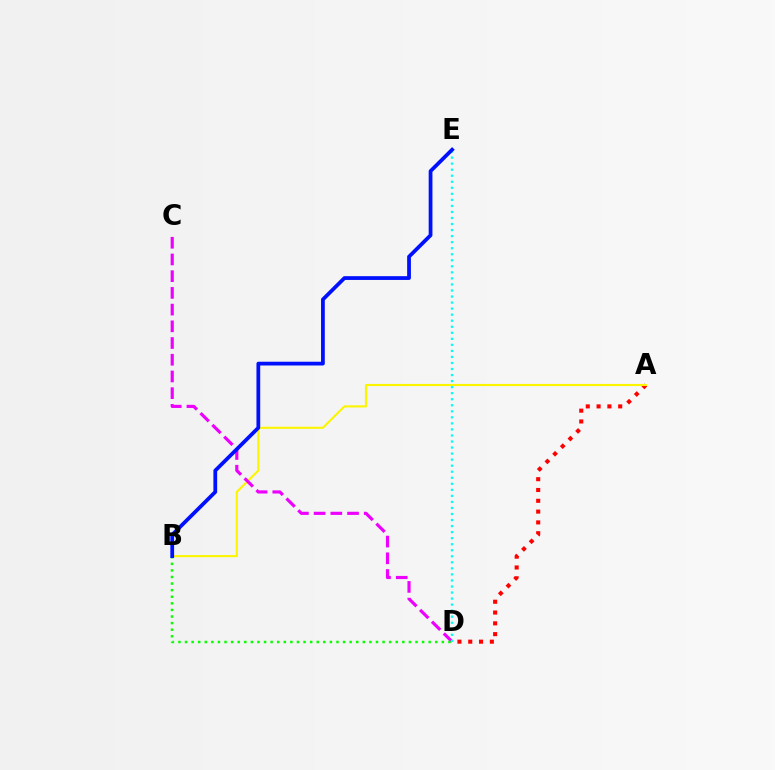{('A', 'D'): [{'color': '#ff0000', 'line_style': 'dotted', 'thickness': 2.94}], ('A', 'B'): [{'color': '#fcf500', 'line_style': 'solid', 'thickness': 1.52}], ('C', 'D'): [{'color': '#ee00ff', 'line_style': 'dashed', 'thickness': 2.27}], ('D', 'E'): [{'color': '#00fff6', 'line_style': 'dotted', 'thickness': 1.64}], ('B', 'D'): [{'color': '#08ff00', 'line_style': 'dotted', 'thickness': 1.79}], ('B', 'E'): [{'color': '#0010ff', 'line_style': 'solid', 'thickness': 2.71}]}